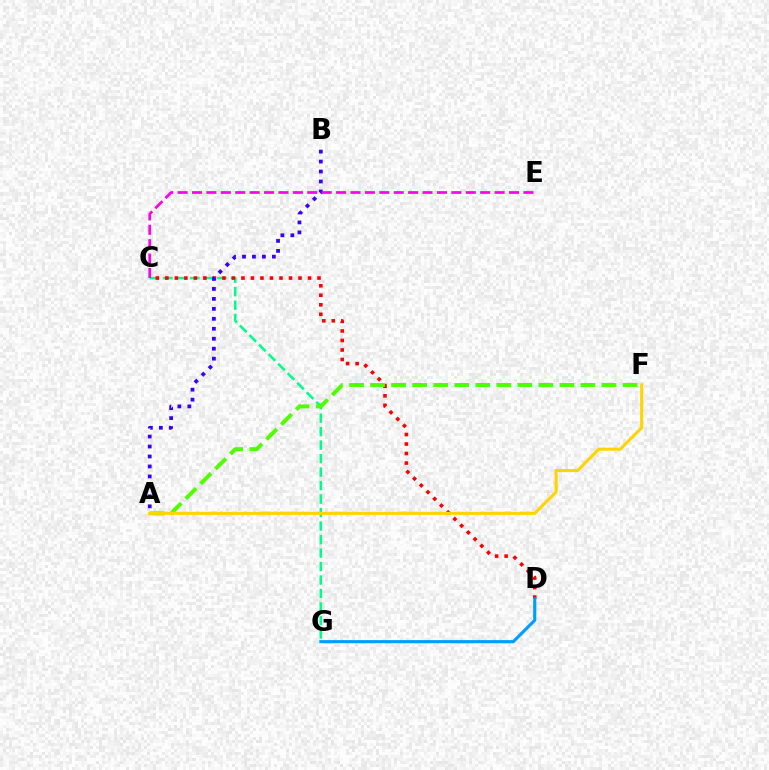{('C', 'G'): [{'color': '#00ff86', 'line_style': 'dashed', 'thickness': 1.83}], ('C', 'D'): [{'color': '#ff0000', 'line_style': 'dotted', 'thickness': 2.58}], ('D', 'G'): [{'color': '#009eff', 'line_style': 'solid', 'thickness': 2.24}], ('A', 'B'): [{'color': '#3700ff', 'line_style': 'dotted', 'thickness': 2.71}], ('C', 'E'): [{'color': '#ff00ed', 'line_style': 'dashed', 'thickness': 1.96}], ('A', 'F'): [{'color': '#4fff00', 'line_style': 'dashed', 'thickness': 2.86}, {'color': '#ffd500', 'line_style': 'solid', 'thickness': 2.21}]}